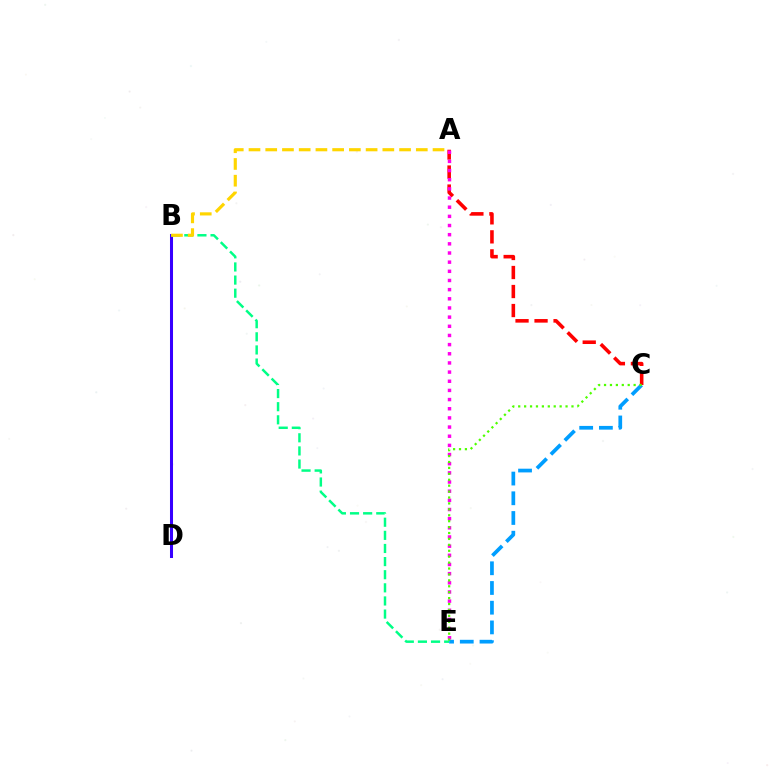{('A', 'C'): [{'color': '#ff0000', 'line_style': 'dashed', 'thickness': 2.58}], ('A', 'E'): [{'color': '#ff00ed', 'line_style': 'dotted', 'thickness': 2.49}], ('B', 'D'): [{'color': '#3700ff', 'line_style': 'solid', 'thickness': 2.18}], ('B', 'E'): [{'color': '#00ff86', 'line_style': 'dashed', 'thickness': 1.78}], ('A', 'B'): [{'color': '#ffd500', 'line_style': 'dashed', 'thickness': 2.27}], ('C', 'E'): [{'color': '#009eff', 'line_style': 'dashed', 'thickness': 2.68}, {'color': '#4fff00', 'line_style': 'dotted', 'thickness': 1.61}]}